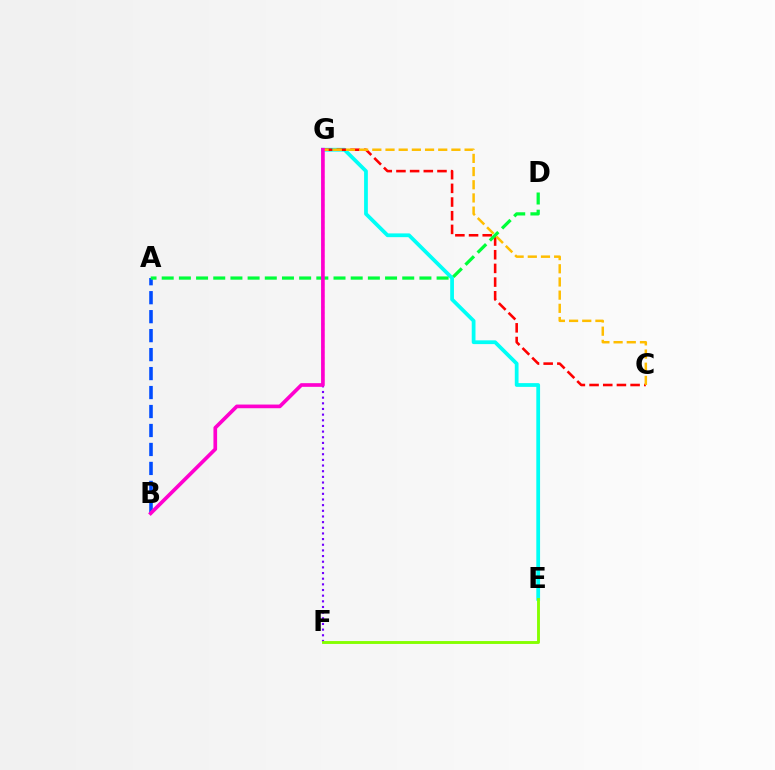{('E', 'G'): [{'color': '#00fff6', 'line_style': 'solid', 'thickness': 2.7}], ('C', 'G'): [{'color': '#ff0000', 'line_style': 'dashed', 'thickness': 1.86}, {'color': '#ffbd00', 'line_style': 'dashed', 'thickness': 1.79}], ('F', 'G'): [{'color': '#7200ff', 'line_style': 'dotted', 'thickness': 1.54}], ('A', 'B'): [{'color': '#004bff', 'line_style': 'dashed', 'thickness': 2.58}], ('A', 'D'): [{'color': '#00ff39', 'line_style': 'dashed', 'thickness': 2.33}], ('E', 'F'): [{'color': '#84ff00', 'line_style': 'solid', 'thickness': 2.08}], ('B', 'G'): [{'color': '#ff00cf', 'line_style': 'solid', 'thickness': 2.65}]}